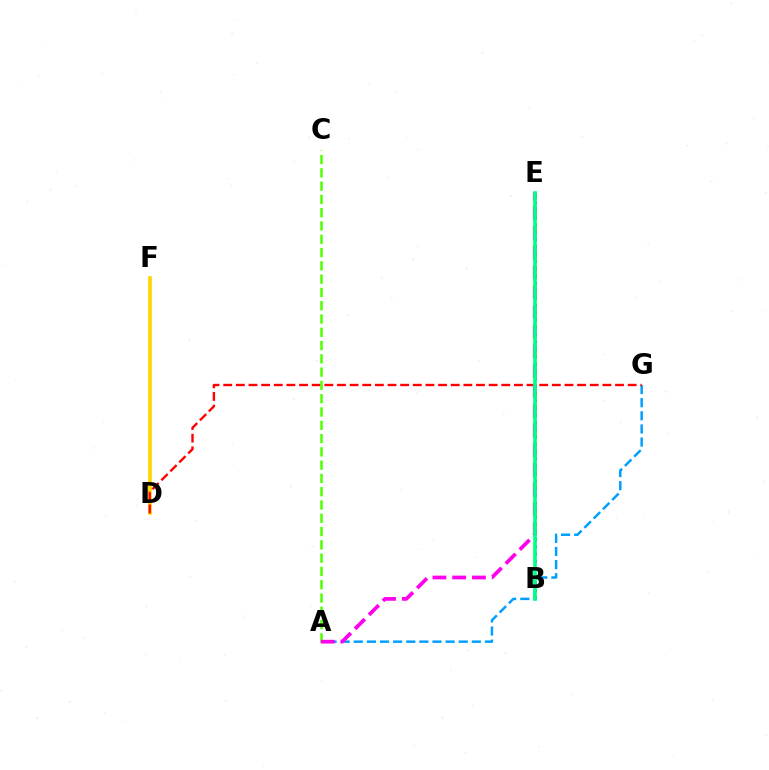{('A', 'G'): [{'color': '#009eff', 'line_style': 'dashed', 'thickness': 1.78}], ('D', 'F'): [{'color': '#ffd500', 'line_style': 'solid', 'thickness': 2.66}], ('B', 'E'): [{'color': '#3700ff', 'line_style': 'dotted', 'thickness': 1.99}, {'color': '#00ff86', 'line_style': 'solid', 'thickness': 2.63}], ('D', 'G'): [{'color': '#ff0000', 'line_style': 'dashed', 'thickness': 1.72}], ('A', 'C'): [{'color': '#4fff00', 'line_style': 'dashed', 'thickness': 1.8}], ('A', 'E'): [{'color': '#ff00ed', 'line_style': 'dashed', 'thickness': 2.68}]}